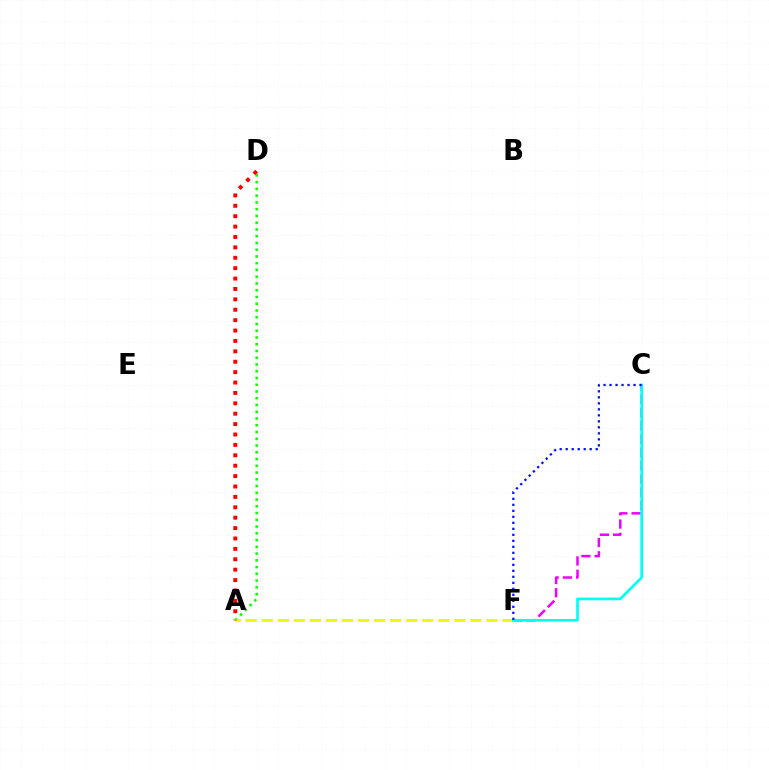{('C', 'F'): [{'color': '#ee00ff', 'line_style': 'dashed', 'thickness': 1.8}, {'color': '#00fff6', 'line_style': 'solid', 'thickness': 1.93}, {'color': '#0010ff', 'line_style': 'dotted', 'thickness': 1.63}], ('A', 'D'): [{'color': '#08ff00', 'line_style': 'dotted', 'thickness': 1.83}, {'color': '#ff0000', 'line_style': 'dotted', 'thickness': 2.82}], ('A', 'F'): [{'color': '#fcf500', 'line_style': 'dashed', 'thickness': 2.18}]}